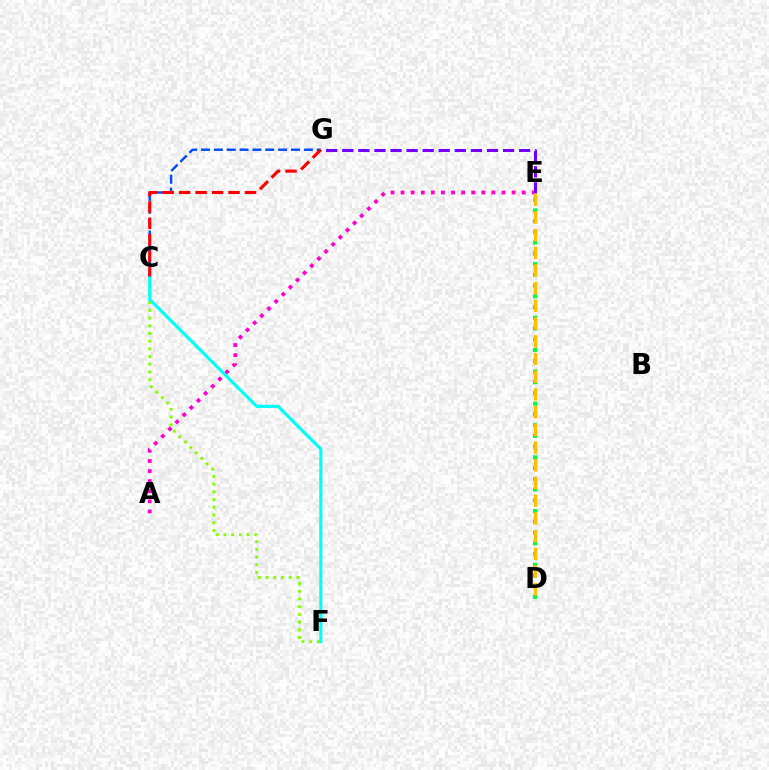{('C', 'G'): [{'color': '#004bff', 'line_style': 'dashed', 'thickness': 1.75}, {'color': '#ff0000', 'line_style': 'dashed', 'thickness': 2.24}], ('A', 'E'): [{'color': '#ff00cf', 'line_style': 'dotted', 'thickness': 2.74}], ('E', 'G'): [{'color': '#7200ff', 'line_style': 'dashed', 'thickness': 2.18}], ('D', 'E'): [{'color': '#00ff39', 'line_style': 'dotted', 'thickness': 2.92}, {'color': '#ffbd00', 'line_style': 'dashed', 'thickness': 2.41}], ('C', 'F'): [{'color': '#84ff00', 'line_style': 'dotted', 'thickness': 2.09}, {'color': '#00fff6', 'line_style': 'solid', 'thickness': 2.24}]}